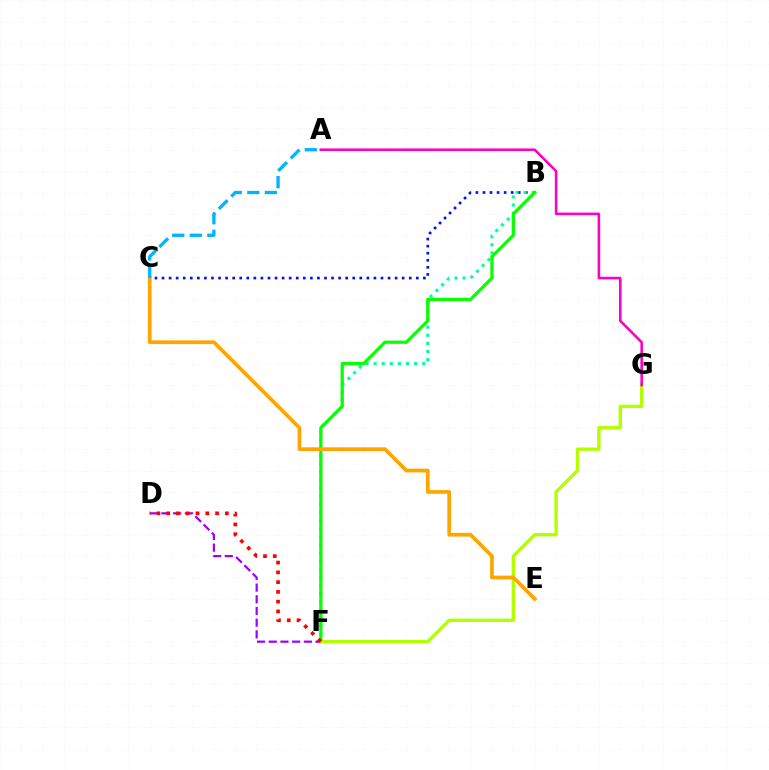{('B', 'C'): [{'color': '#0010ff', 'line_style': 'dotted', 'thickness': 1.92}], ('D', 'F'): [{'color': '#9b00ff', 'line_style': 'dashed', 'thickness': 1.59}, {'color': '#ff0000', 'line_style': 'dotted', 'thickness': 2.65}], ('B', 'F'): [{'color': '#00ff9d', 'line_style': 'dotted', 'thickness': 2.2}, {'color': '#08ff00', 'line_style': 'solid', 'thickness': 2.32}], ('F', 'G'): [{'color': '#b3ff00', 'line_style': 'solid', 'thickness': 2.41}], ('C', 'E'): [{'color': '#ffa500', 'line_style': 'solid', 'thickness': 2.67}], ('A', 'C'): [{'color': '#00b5ff', 'line_style': 'dashed', 'thickness': 2.38}], ('A', 'G'): [{'color': '#ff00bd', 'line_style': 'solid', 'thickness': 1.86}]}